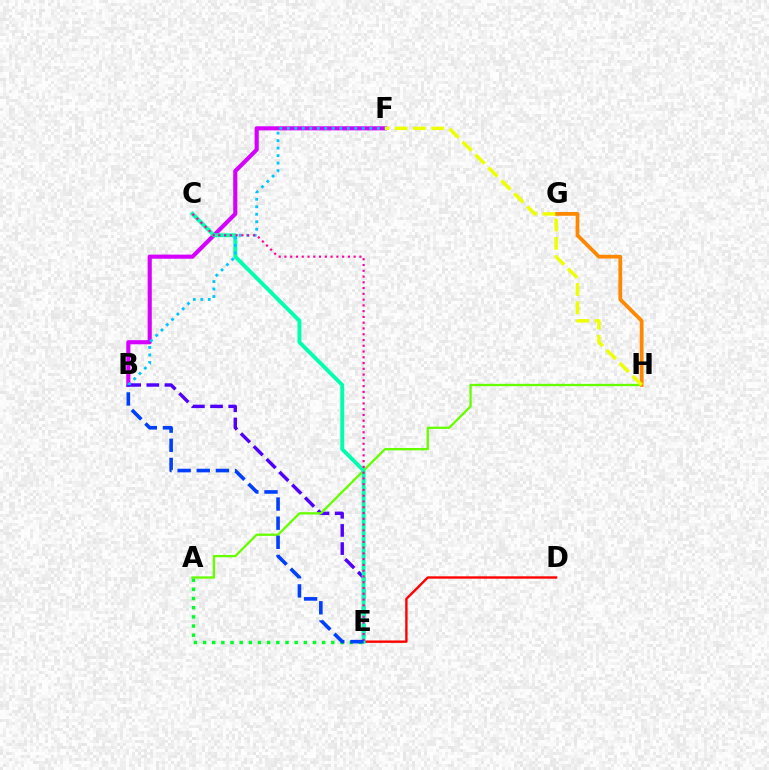{('B', 'E'): [{'color': '#4f00ff', 'line_style': 'dashed', 'thickness': 2.47}, {'color': '#003fff', 'line_style': 'dashed', 'thickness': 2.6}], ('A', 'H'): [{'color': '#66ff00', 'line_style': 'solid', 'thickness': 1.67}], ('G', 'H'): [{'color': '#ff8800', 'line_style': 'solid', 'thickness': 2.71}], ('D', 'E'): [{'color': '#ff0000', 'line_style': 'solid', 'thickness': 1.71}], ('A', 'E'): [{'color': '#00ff27', 'line_style': 'dotted', 'thickness': 2.49}], ('B', 'F'): [{'color': '#d600ff', 'line_style': 'solid', 'thickness': 2.96}, {'color': '#00c7ff', 'line_style': 'dotted', 'thickness': 2.04}], ('C', 'E'): [{'color': '#00ffaf', 'line_style': 'solid', 'thickness': 2.81}, {'color': '#ff00a0', 'line_style': 'dotted', 'thickness': 1.57}], ('F', 'H'): [{'color': '#eeff00', 'line_style': 'dashed', 'thickness': 2.49}]}